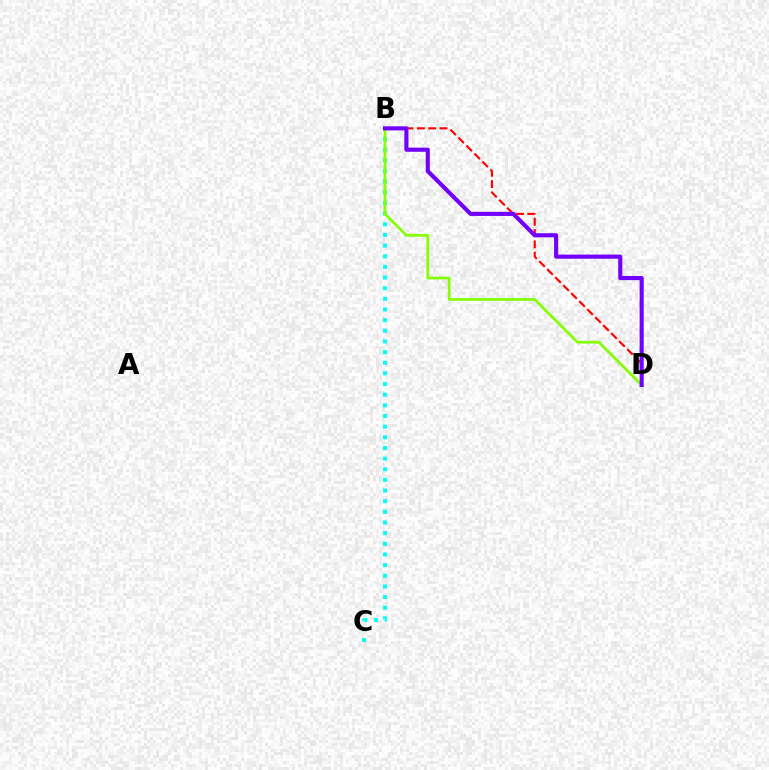{('B', 'D'): [{'color': '#ff0000', 'line_style': 'dashed', 'thickness': 1.54}, {'color': '#84ff00', 'line_style': 'solid', 'thickness': 1.96}, {'color': '#7200ff', 'line_style': 'solid', 'thickness': 2.96}], ('B', 'C'): [{'color': '#00fff6', 'line_style': 'dotted', 'thickness': 2.89}]}